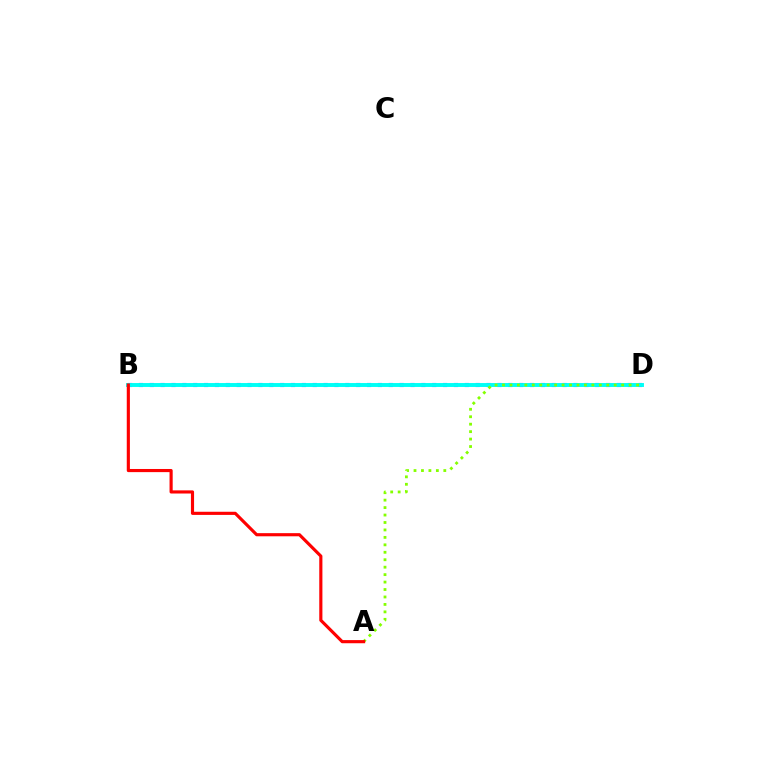{('B', 'D'): [{'color': '#7200ff', 'line_style': 'dotted', 'thickness': 2.95}, {'color': '#00fff6', 'line_style': 'solid', 'thickness': 2.82}], ('A', 'D'): [{'color': '#84ff00', 'line_style': 'dotted', 'thickness': 2.02}], ('A', 'B'): [{'color': '#ff0000', 'line_style': 'solid', 'thickness': 2.26}]}